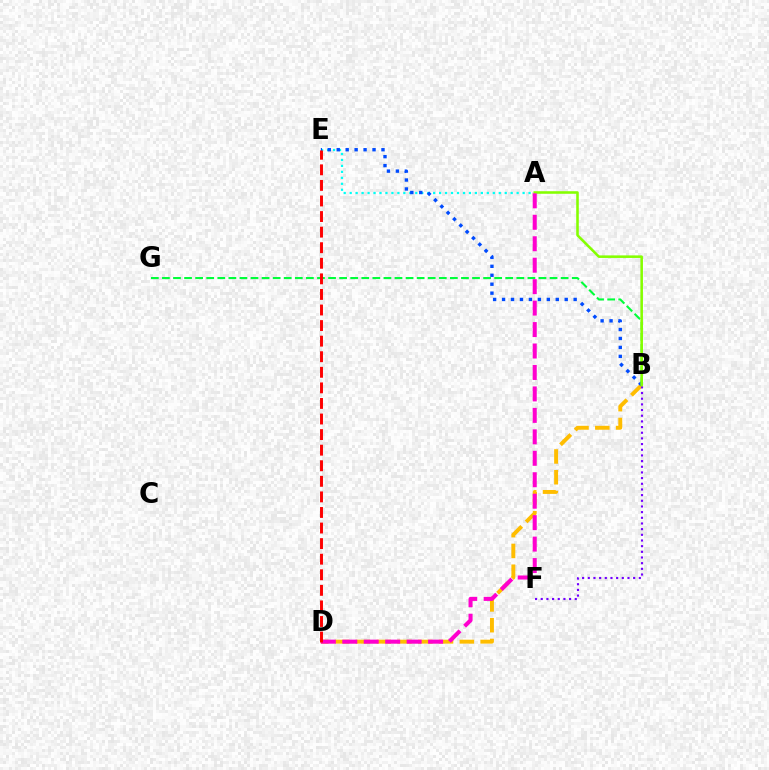{('A', 'E'): [{'color': '#00fff6', 'line_style': 'dotted', 'thickness': 1.62}], ('B', 'D'): [{'color': '#ffbd00', 'line_style': 'dashed', 'thickness': 2.82}], ('B', 'E'): [{'color': '#004bff', 'line_style': 'dotted', 'thickness': 2.43}], ('B', 'F'): [{'color': '#7200ff', 'line_style': 'dotted', 'thickness': 1.54}], ('B', 'G'): [{'color': '#00ff39', 'line_style': 'dashed', 'thickness': 1.5}], ('A', 'B'): [{'color': '#84ff00', 'line_style': 'solid', 'thickness': 1.85}], ('A', 'D'): [{'color': '#ff00cf', 'line_style': 'dashed', 'thickness': 2.91}], ('D', 'E'): [{'color': '#ff0000', 'line_style': 'dashed', 'thickness': 2.12}]}